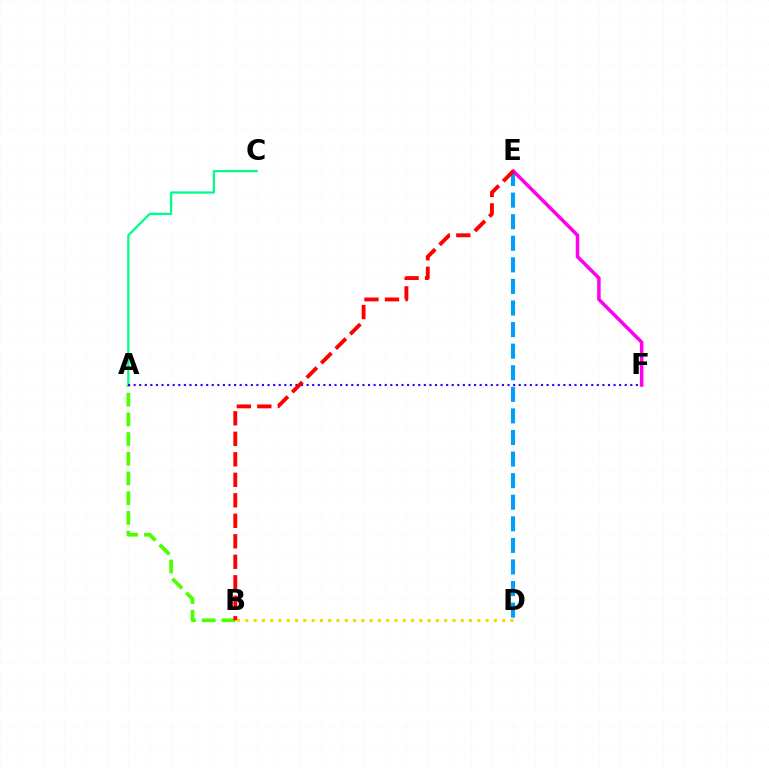{('D', 'E'): [{'color': '#009eff', 'line_style': 'dashed', 'thickness': 2.93}], ('A', 'B'): [{'color': '#4fff00', 'line_style': 'dashed', 'thickness': 2.68}], ('A', 'C'): [{'color': '#00ff86', 'line_style': 'solid', 'thickness': 1.64}], ('B', 'D'): [{'color': '#ffd500', 'line_style': 'dotted', 'thickness': 2.25}], ('A', 'F'): [{'color': '#3700ff', 'line_style': 'dotted', 'thickness': 1.52}], ('E', 'F'): [{'color': '#ff00ed', 'line_style': 'solid', 'thickness': 2.53}], ('B', 'E'): [{'color': '#ff0000', 'line_style': 'dashed', 'thickness': 2.78}]}